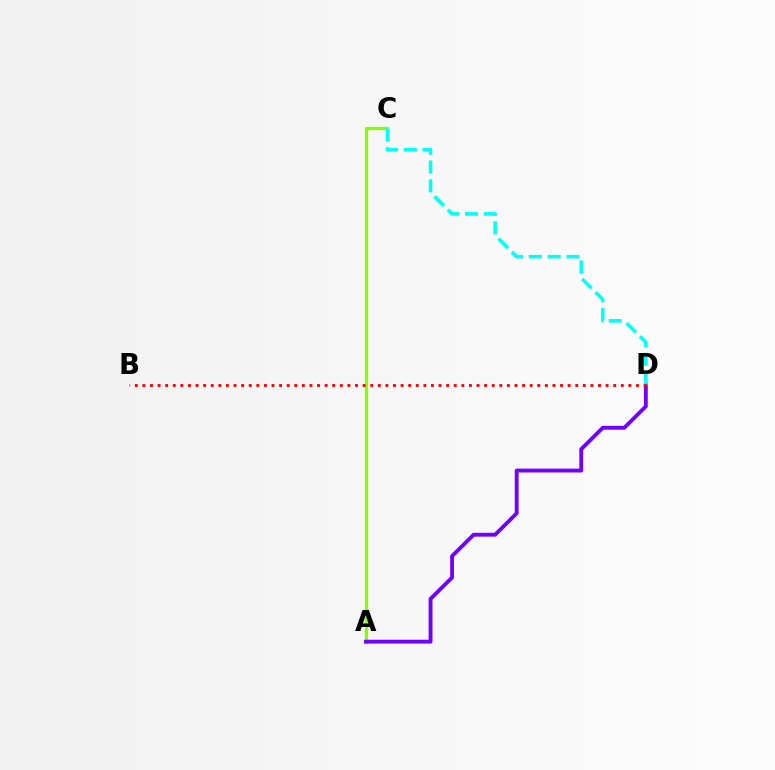{('A', 'C'): [{'color': '#84ff00', 'line_style': 'solid', 'thickness': 2.32}], ('A', 'D'): [{'color': '#7200ff', 'line_style': 'solid', 'thickness': 2.78}], ('C', 'D'): [{'color': '#00fff6', 'line_style': 'dashed', 'thickness': 2.55}], ('B', 'D'): [{'color': '#ff0000', 'line_style': 'dotted', 'thickness': 2.06}]}